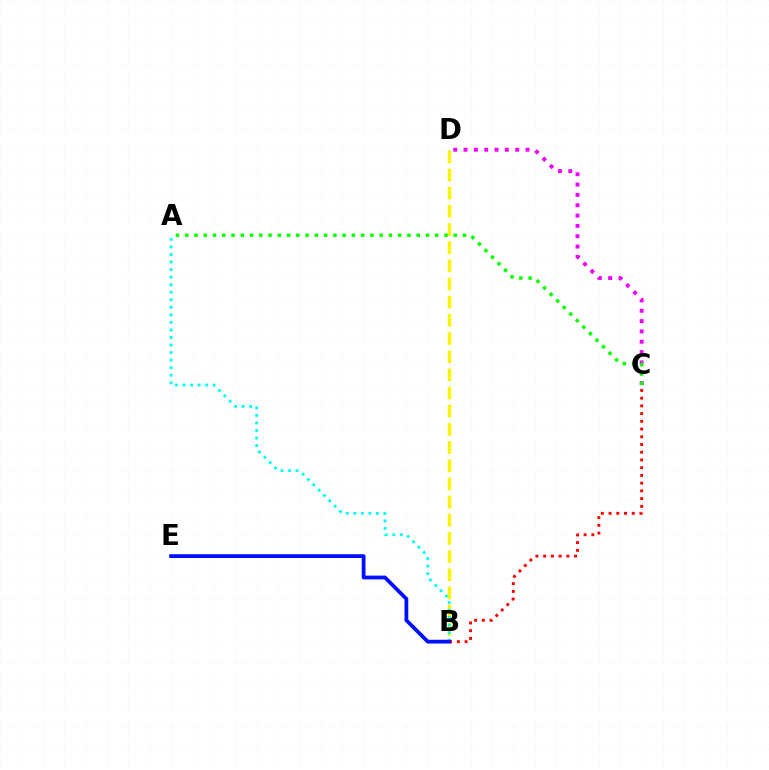{('B', 'D'): [{'color': '#fcf500', 'line_style': 'dashed', 'thickness': 2.47}], ('C', 'D'): [{'color': '#ee00ff', 'line_style': 'dotted', 'thickness': 2.81}], ('A', 'B'): [{'color': '#00fff6', 'line_style': 'dotted', 'thickness': 2.05}], ('B', 'C'): [{'color': '#ff0000', 'line_style': 'dotted', 'thickness': 2.1}], ('B', 'E'): [{'color': '#0010ff', 'line_style': 'solid', 'thickness': 2.72}], ('A', 'C'): [{'color': '#08ff00', 'line_style': 'dotted', 'thickness': 2.52}]}